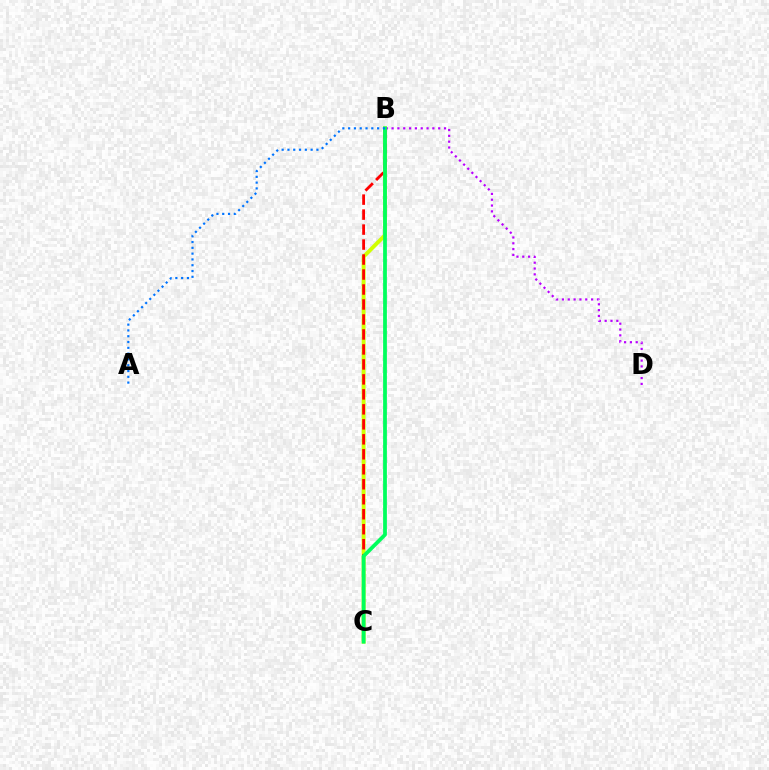{('B', 'C'): [{'color': '#d1ff00', 'line_style': 'solid', 'thickness': 2.79}, {'color': '#ff0000', 'line_style': 'dashed', 'thickness': 2.04}, {'color': '#00ff5c', 'line_style': 'solid', 'thickness': 2.71}], ('B', 'D'): [{'color': '#b900ff', 'line_style': 'dotted', 'thickness': 1.58}], ('A', 'B'): [{'color': '#0074ff', 'line_style': 'dotted', 'thickness': 1.57}]}